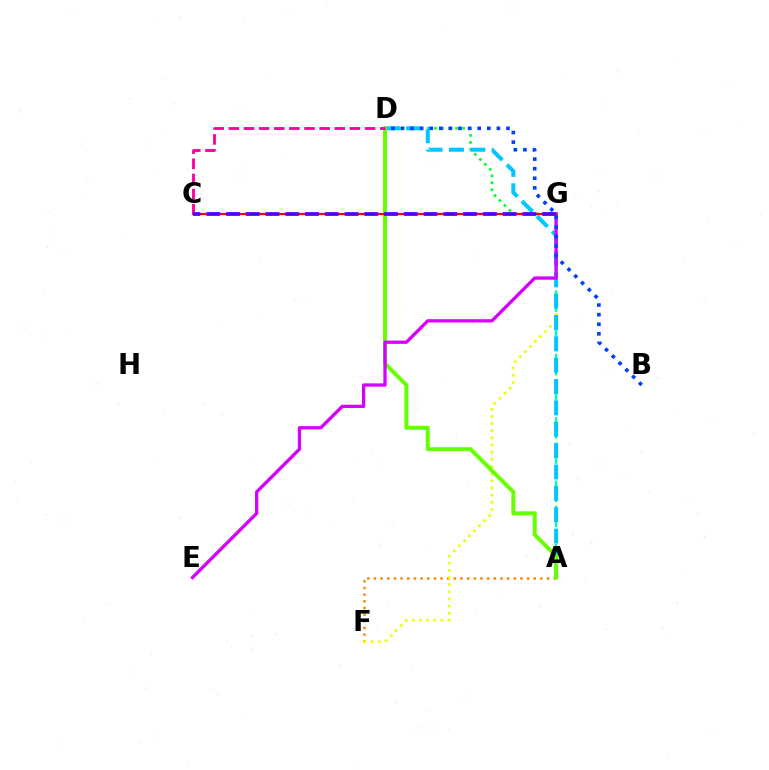{('D', 'G'): [{'color': '#00ff27', 'line_style': 'dotted', 'thickness': 1.91}], ('A', 'F'): [{'color': '#ff8800', 'line_style': 'dotted', 'thickness': 1.81}], ('F', 'G'): [{'color': '#eeff00', 'line_style': 'dotted', 'thickness': 1.94}], ('A', 'G'): [{'color': '#00ffaf', 'line_style': 'dashed', 'thickness': 1.72}], ('A', 'D'): [{'color': '#00c7ff', 'line_style': 'dashed', 'thickness': 2.9}, {'color': '#66ff00', 'line_style': 'solid', 'thickness': 2.85}], ('E', 'G'): [{'color': '#d600ff', 'line_style': 'solid', 'thickness': 2.37}], ('B', 'D'): [{'color': '#003fff', 'line_style': 'dotted', 'thickness': 2.6}], ('C', 'G'): [{'color': '#ff0000', 'line_style': 'solid', 'thickness': 1.62}, {'color': '#4f00ff', 'line_style': 'dashed', 'thickness': 2.68}], ('C', 'D'): [{'color': '#ff00a0', 'line_style': 'dashed', 'thickness': 2.06}]}